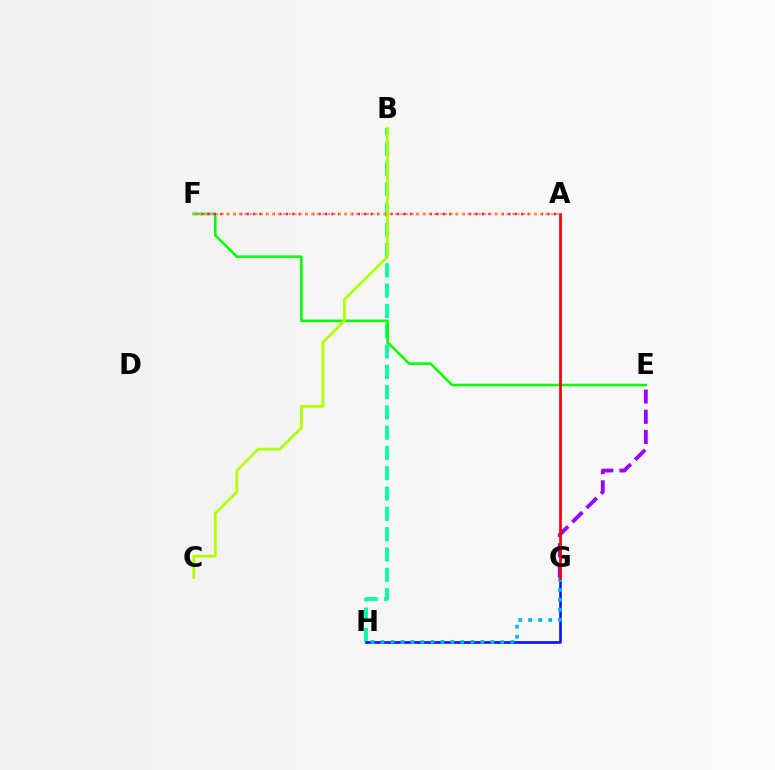{('B', 'H'): [{'color': '#00ff9d', 'line_style': 'dashed', 'thickness': 2.76}], ('E', 'G'): [{'color': '#9b00ff', 'line_style': 'dashed', 'thickness': 2.75}], ('E', 'F'): [{'color': '#08ff00', 'line_style': 'solid', 'thickness': 1.86}], ('B', 'C'): [{'color': '#b3ff00', 'line_style': 'solid', 'thickness': 2.03}], ('G', 'H'): [{'color': '#0010ff', 'line_style': 'solid', 'thickness': 1.87}, {'color': '#00b5ff', 'line_style': 'dotted', 'thickness': 2.71}], ('A', 'F'): [{'color': '#ff00bd', 'line_style': 'dotted', 'thickness': 1.78}, {'color': '#ffa500', 'line_style': 'dotted', 'thickness': 1.52}], ('A', 'G'): [{'color': '#ff0000', 'line_style': 'solid', 'thickness': 1.95}]}